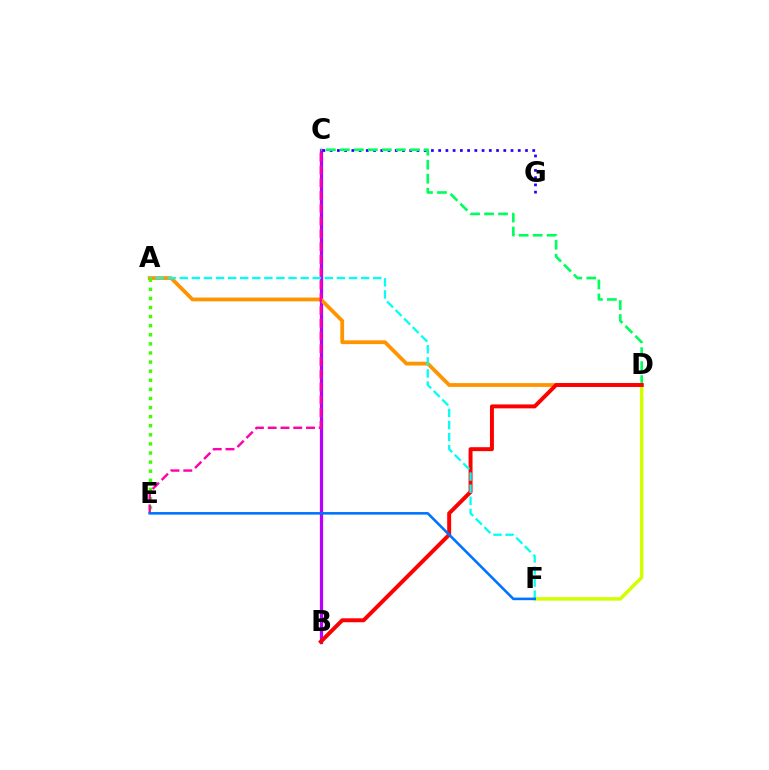{('B', 'C'): [{'color': '#b900ff', 'line_style': 'solid', 'thickness': 2.33}], ('D', 'F'): [{'color': '#d1ff00', 'line_style': 'solid', 'thickness': 2.53}], ('C', 'G'): [{'color': '#2500ff', 'line_style': 'dotted', 'thickness': 1.97}], ('A', 'D'): [{'color': '#ff9400', 'line_style': 'solid', 'thickness': 2.73}], ('C', 'D'): [{'color': '#00ff5c', 'line_style': 'dashed', 'thickness': 1.9}], ('B', 'D'): [{'color': '#ff0000', 'line_style': 'solid', 'thickness': 2.84}], ('A', 'F'): [{'color': '#00fff6', 'line_style': 'dashed', 'thickness': 1.64}], ('A', 'E'): [{'color': '#3dff00', 'line_style': 'dotted', 'thickness': 2.47}], ('C', 'E'): [{'color': '#ff00ac', 'line_style': 'dashed', 'thickness': 1.73}], ('E', 'F'): [{'color': '#0074ff', 'line_style': 'solid', 'thickness': 1.87}]}